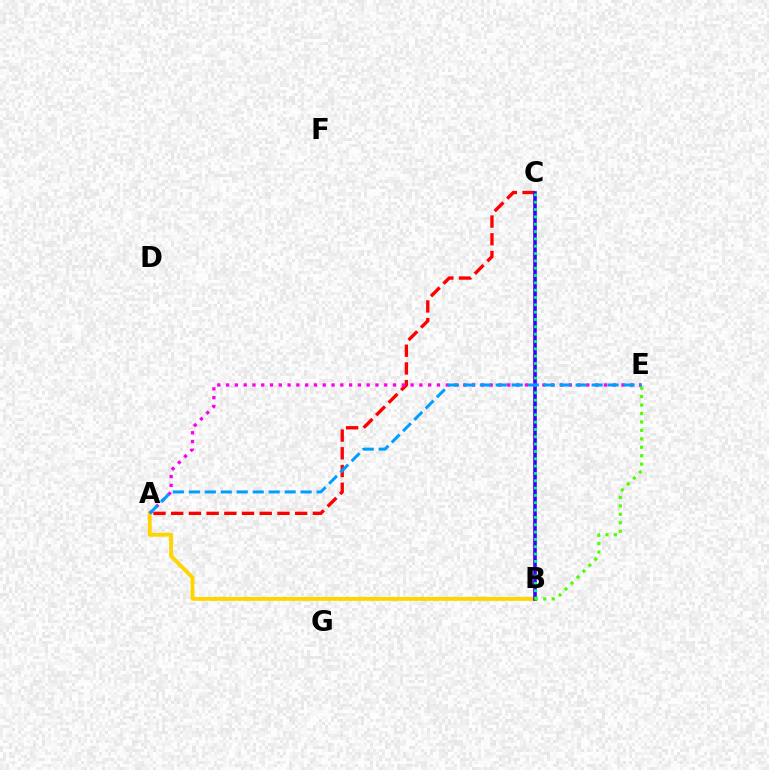{('A', 'C'): [{'color': '#ff0000', 'line_style': 'dashed', 'thickness': 2.41}], ('A', 'B'): [{'color': '#ffd500', 'line_style': 'solid', 'thickness': 2.8}], ('B', 'C'): [{'color': '#3700ff', 'line_style': 'solid', 'thickness': 2.6}, {'color': '#00ff86', 'line_style': 'dotted', 'thickness': 1.99}], ('B', 'E'): [{'color': '#4fff00', 'line_style': 'dotted', 'thickness': 2.29}], ('A', 'E'): [{'color': '#ff00ed', 'line_style': 'dotted', 'thickness': 2.39}, {'color': '#009eff', 'line_style': 'dashed', 'thickness': 2.17}]}